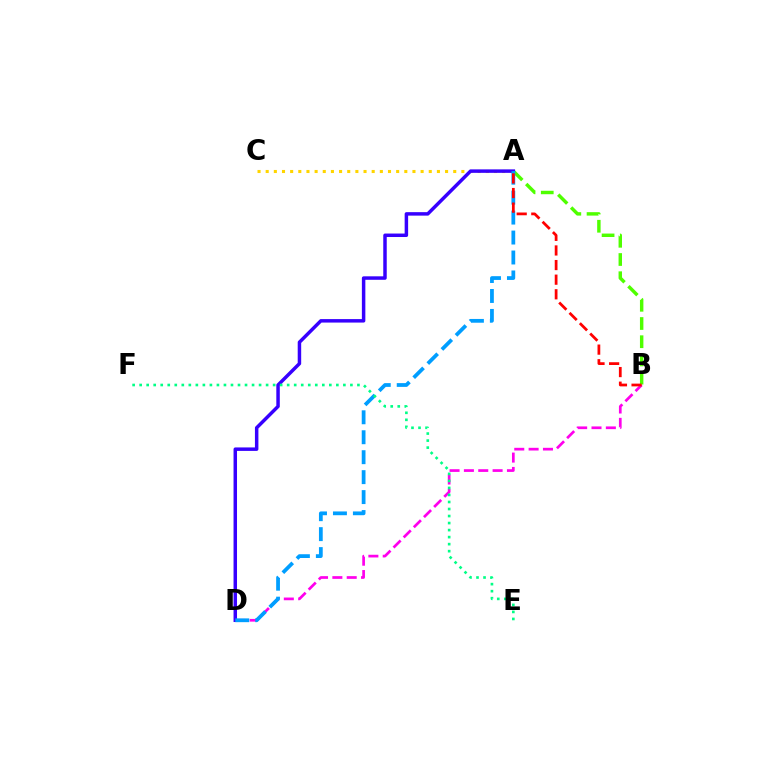{('B', 'D'): [{'color': '#ff00ed', 'line_style': 'dashed', 'thickness': 1.95}], ('A', 'C'): [{'color': '#ffd500', 'line_style': 'dotted', 'thickness': 2.22}], ('A', 'B'): [{'color': '#4fff00', 'line_style': 'dashed', 'thickness': 2.47}, {'color': '#ff0000', 'line_style': 'dashed', 'thickness': 1.98}], ('A', 'D'): [{'color': '#3700ff', 'line_style': 'solid', 'thickness': 2.5}, {'color': '#009eff', 'line_style': 'dashed', 'thickness': 2.71}], ('E', 'F'): [{'color': '#00ff86', 'line_style': 'dotted', 'thickness': 1.91}]}